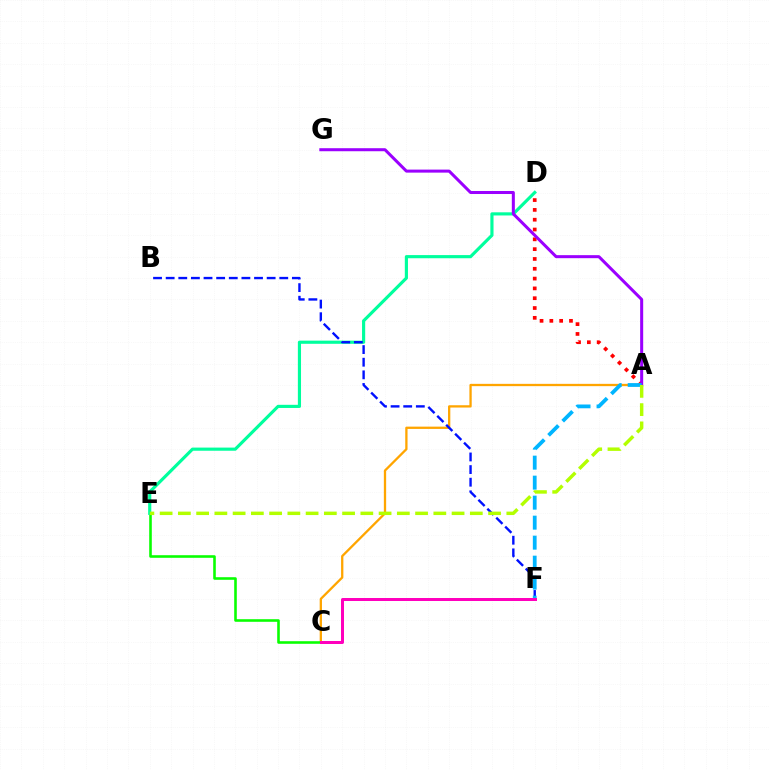{('A', 'D'): [{'color': '#ff0000', 'line_style': 'dotted', 'thickness': 2.67}], ('A', 'C'): [{'color': '#ffa500', 'line_style': 'solid', 'thickness': 1.65}], ('C', 'E'): [{'color': '#08ff00', 'line_style': 'solid', 'thickness': 1.86}], ('D', 'E'): [{'color': '#00ff9d', 'line_style': 'solid', 'thickness': 2.27}], ('B', 'F'): [{'color': '#0010ff', 'line_style': 'dashed', 'thickness': 1.71}], ('A', 'G'): [{'color': '#9b00ff', 'line_style': 'solid', 'thickness': 2.18}], ('A', 'F'): [{'color': '#00b5ff', 'line_style': 'dashed', 'thickness': 2.72}], ('C', 'F'): [{'color': '#ff00bd', 'line_style': 'solid', 'thickness': 2.16}], ('A', 'E'): [{'color': '#b3ff00', 'line_style': 'dashed', 'thickness': 2.48}]}